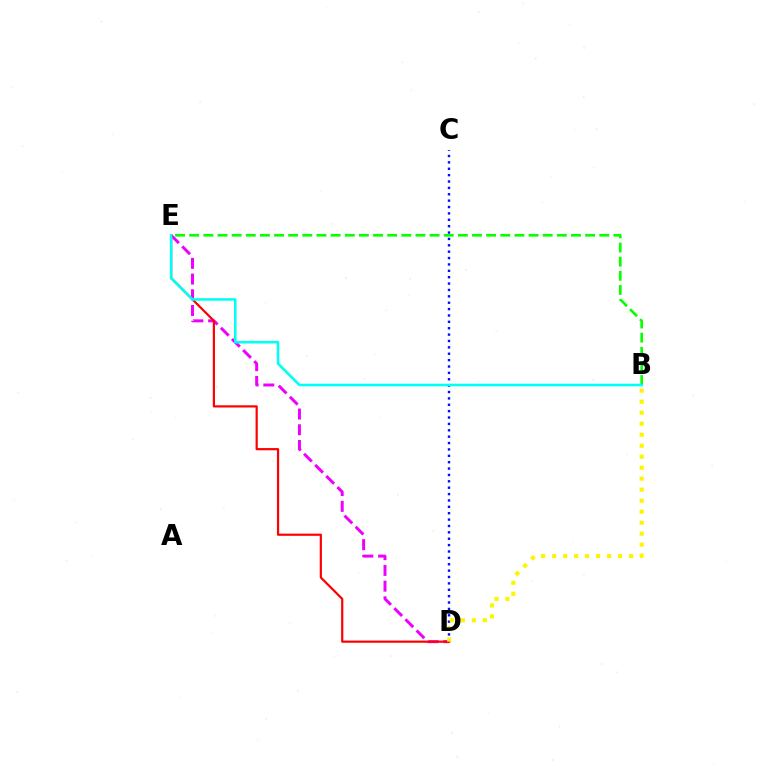{('D', 'E'): [{'color': '#ee00ff', 'line_style': 'dashed', 'thickness': 2.14}, {'color': '#ff0000', 'line_style': 'solid', 'thickness': 1.58}], ('B', 'E'): [{'color': '#08ff00', 'line_style': 'dashed', 'thickness': 1.92}, {'color': '#00fff6', 'line_style': 'solid', 'thickness': 1.84}], ('C', 'D'): [{'color': '#0010ff', 'line_style': 'dotted', 'thickness': 1.73}], ('B', 'D'): [{'color': '#fcf500', 'line_style': 'dotted', 'thickness': 2.99}]}